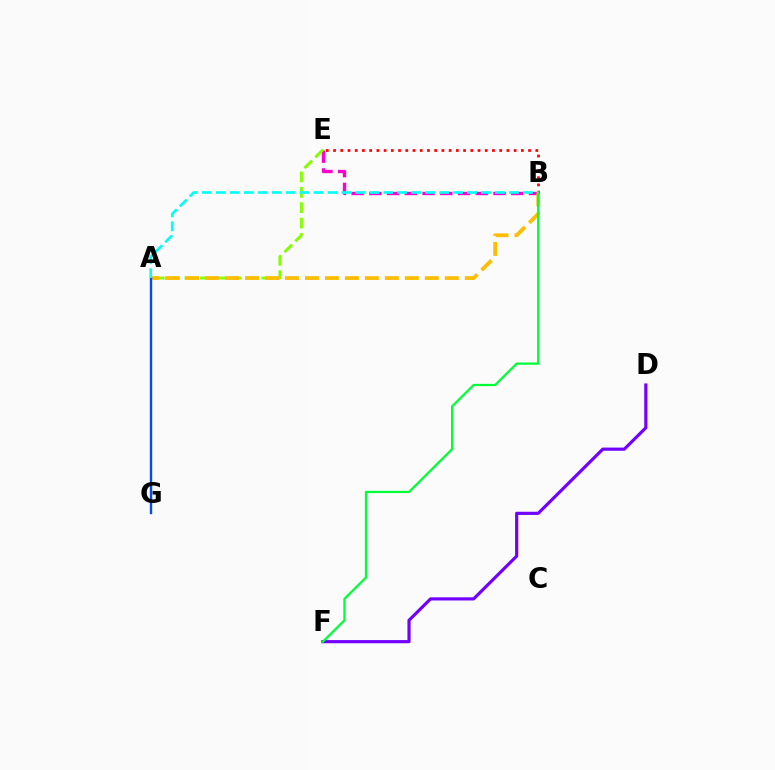{('B', 'E'): [{'color': '#ff00cf', 'line_style': 'dashed', 'thickness': 2.41}, {'color': '#ff0000', 'line_style': 'dotted', 'thickness': 1.96}], ('A', 'E'): [{'color': '#84ff00', 'line_style': 'dashed', 'thickness': 2.09}], ('D', 'F'): [{'color': '#7200ff', 'line_style': 'solid', 'thickness': 2.28}], ('A', 'B'): [{'color': '#ffbd00', 'line_style': 'dashed', 'thickness': 2.71}, {'color': '#00fff6', 'line_style': 'dashed', 'thickness': 1.9}], ('A', 'G'): [{'color': '#004bff', 'line_style': 'solid', 'thickness': 1.71}], ('B', 'F'): [{'color': '#00ff39', 'line_style': 'solid', 'thickness': 1.63}]}